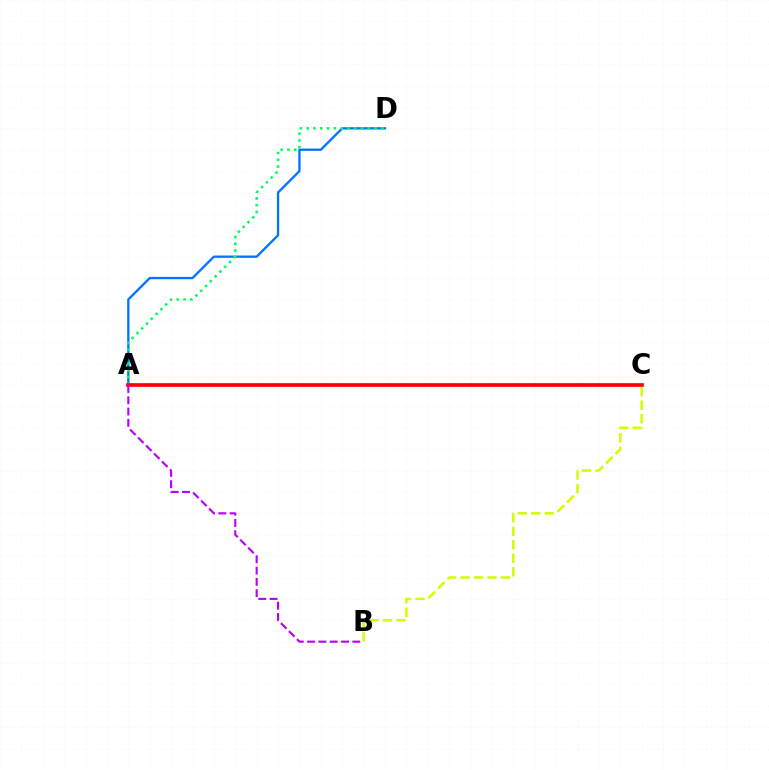{('A', 'D'): [{'color': '#0074ff', 'line_style': 'solid', 'thickness': 1.66}, {'color': '#00ff5c', 'line_style': 'dotted', 'thickness': 1.84}], ('B', 'C'): [{'color': '#d1ff00', 'line_style': 'dashed', 'thickness': 1.83}], ('A', 'C'): [{'color': '#ff0000', 'line_style': 'solid', 'thickness': 2.64}], ('A', 'B'): [{'color': '#b900ff', 'line_style': 'dashed', 'thickness': 1.53}]}